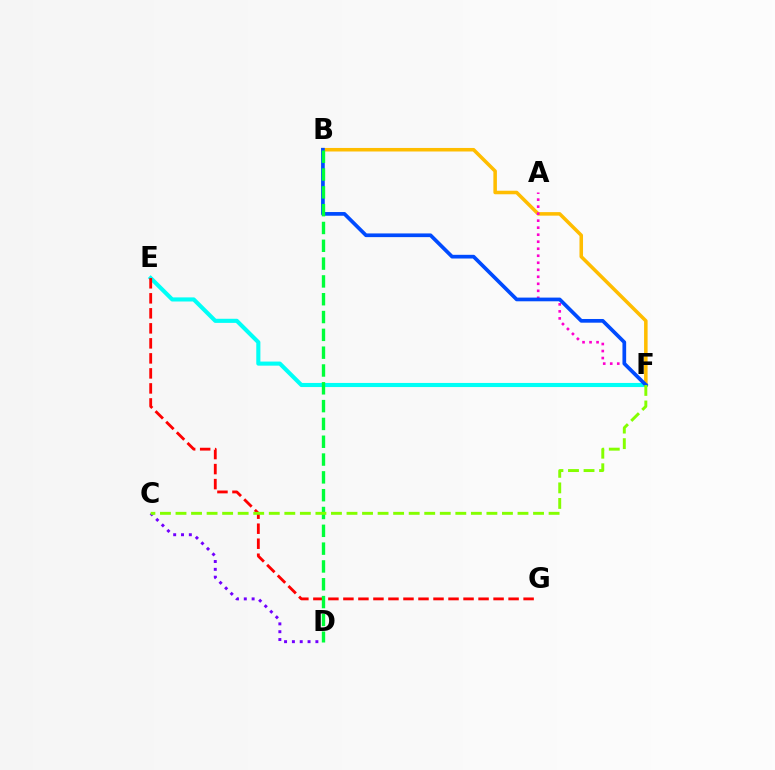{('E', 'F'): [{'color': '#00fff6', 'line_style': 'solid', 'thickness': 2.95}], ('C', 'D'): [{'color': '#7200ff', 'line_style': 'dotted', 'thickness': 2.13}], ('B', 'F'): [{'color': '#ffbd00', 'line_style': 'solid', 'thickness': 2.55}, {'color': '#004bff', 'line_style': 'solid', 'thickness': 2.66}], ('A', 'F'): [{'color': '#ff00cf', 'line_style': 'dotted', 'thickness': 1.91}], ('E', 'G'): [{'color': '#ff0000', 'line_style': 'dashed', 'thickness': 2.04}], ('B', 'D'): [{'color': '#00ff39', 'line_style': 'dashed', 'thickness': 2.42}], ('C', 'F'): [{'color': '#84ff00', 'line_style': 'dashed', 'thickness': 2.11}]}